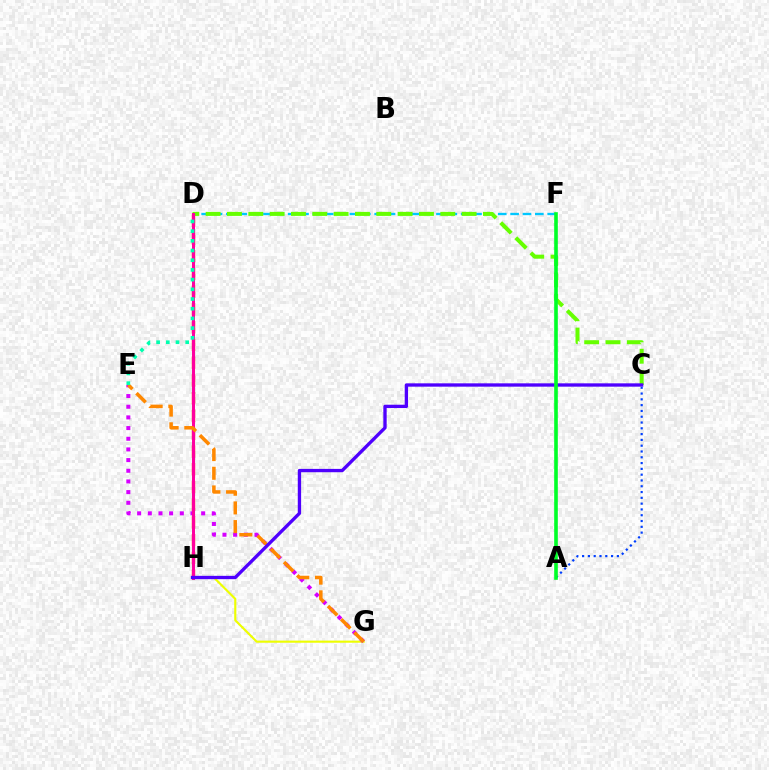{('G', 'H'): [{'color': '#eeff00', 'line_style': 'solid', 'thickness': 1.53}], ('D', 'F'): [{'color': '#00c7ff', 'line_style': 'dashed', 'thickness': 1.68}], ('D', 'H'): [{'color': '#ff0000', 'line_style': 'dashed', 'thickness': 2.41}, {'color': '#ff00a0', 'line_style': 'solid', 'thickness': 2.15}], ('C', 'D'): [{'color': '#66ff00', 'line_style': 'dashed', 'thickness': 2.9}], ('A', 'C'): [{'color': '#003fff', 'line_style': 'dotted', 'thickness': 1.57}], ('E', 'G'): [{'color': '#d600ff', 'line_style': 'dotted', 'thickness': 2.9}, {'color': '#ff8800', 'line_style': 'dashed', 'thickness': 2.54}], ('C', 'H'): [{'color': '#4f00ff', 'line_style': 'solid', 'thickness': 2.4}], ('D', 'E'): [{'color': '#00ffaf', 'line_style': 'dotted', 'thickness': 2.64}], ('A', 'F'): [{'color': '#00ff27', 'line_style': 'solid', 'thickness': 2.61}]}